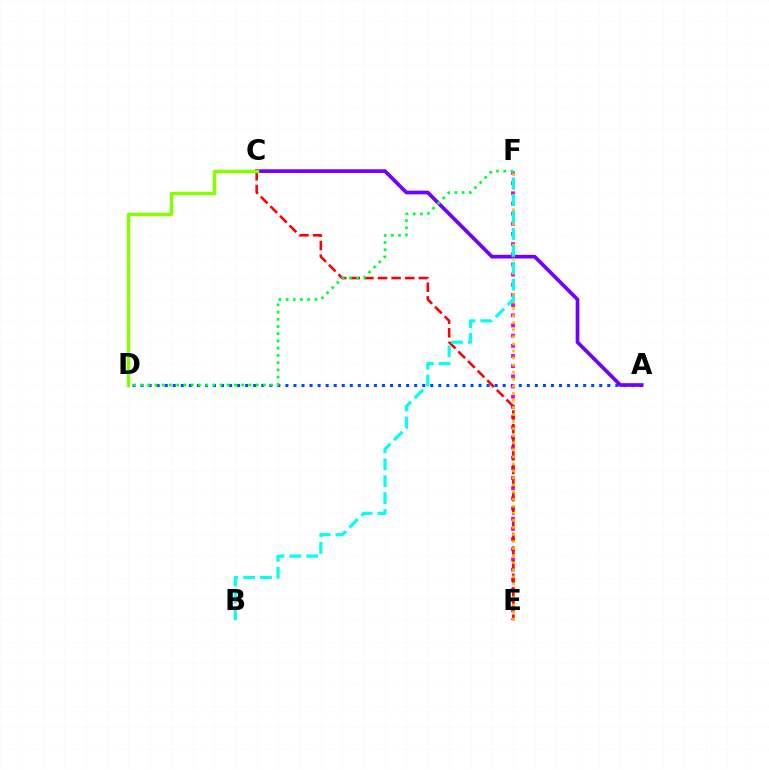{('A', 'D'): [{'color': '#004bff', 'line_style': 'dotted', 'thickness': 2.19}], ('A', 'C'): [{'color': '#7200ff', 'line_style': 'solid', 'thickness': 2.66}], ('E', 'F'): [{'color': '#ff00cf', 'line_style': 'dotted', 'thickness': 2.76}, {'color': '#ffbd00', 'line_style': 'dotted', 'thickness': 1.92}], ('C', 'E'): [{'color': '#ff0000', 'line_style': 'dashed', 'thickness': 1.85}], ('C', 'D'): [{'color': '#84ff00', 'line_style': 'solid', 'thickness': 2.49}], ('D', 'F'): [{'color': '#00ff39', 'line_style': 'dotted', 'thickness': 1.96}], ('B', 'F'): [{'color': '#00fff6', 'line_style': 'dashed', 'thickness': 2.3}]}